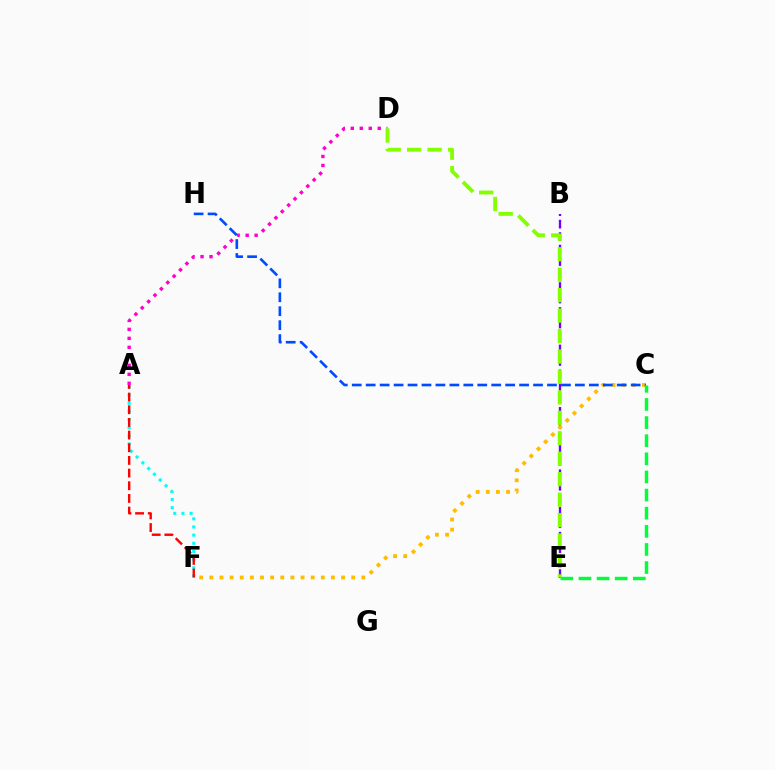{('B', 'E'): [{'color': '#7200ff', 'line_style': 'dashed', 'thickness': 1.7}], ('A', 'D'): [{'color': '#ff00cf', 'line_style': 'dotted', 'thickness': 2.44}], ('C', 'F'): [{'color': '#ffbd00', 'line_style': 'dotted', 'thickness': 2.75}], ('C', 'H'): [{'color': '#004bff', 'line_style': 'dashed', 'thickness': 1.89}], ('A', 'F'): [{'color': '#00fff6', 'line_style': 'dotted', 'thickness': 2.22}, {'color': '#ff0000', 'line_style': 'dashed', 'thickness': 1.72}], ('C', 'E'): [{'color': '#00ff39', 'line_style': 'dashed', 'thickness': 2.46}], ('D', 'E'): [{'color': '#84ff00', 'line_style': 'dashed', 'thickness': 2.78}]}